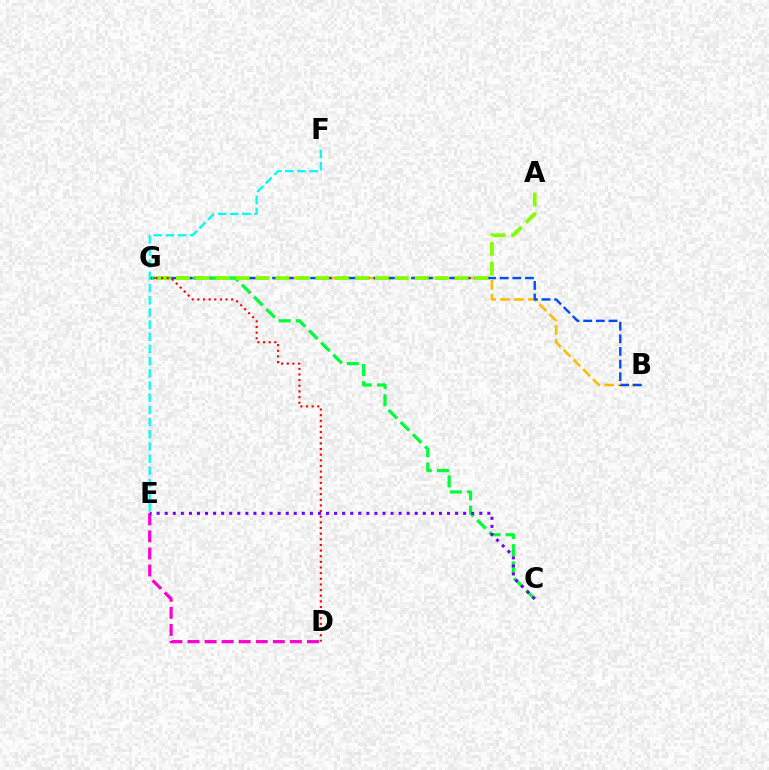{('B', 'G'): [{'color': '#ffbd00', 'line_style': 'dashed', 'thickness': 1.88}, {'color': '#004bff', 'line_style': 'dashed', 'thickness': 1.72}], ('C', 'G'): [{'color': '#00ff39', 'line_style': 'dashed', 'thickness': 2.34}], ('A', 'G'): [{'color': '#84ff00', 'line_style': 'dashed', 'thickness': 2.7}], ('D', 'E'): [{'color': '#ff00cf', 'line_style': 'dashed', 'thickness': 2.32}], ('C', 'E'): [{'color': '#7200ff', 'line_style': 'dotted', 'thickness': 2.19}], ('D', 'G'): [{'color': '#ff0000', 'line_style': 'dotted', 'thickness': 1.53}], ('E', 'F'): [{'color': '#00fff6', 'line_style': 'dashed', 'thickness': 1.65}]}